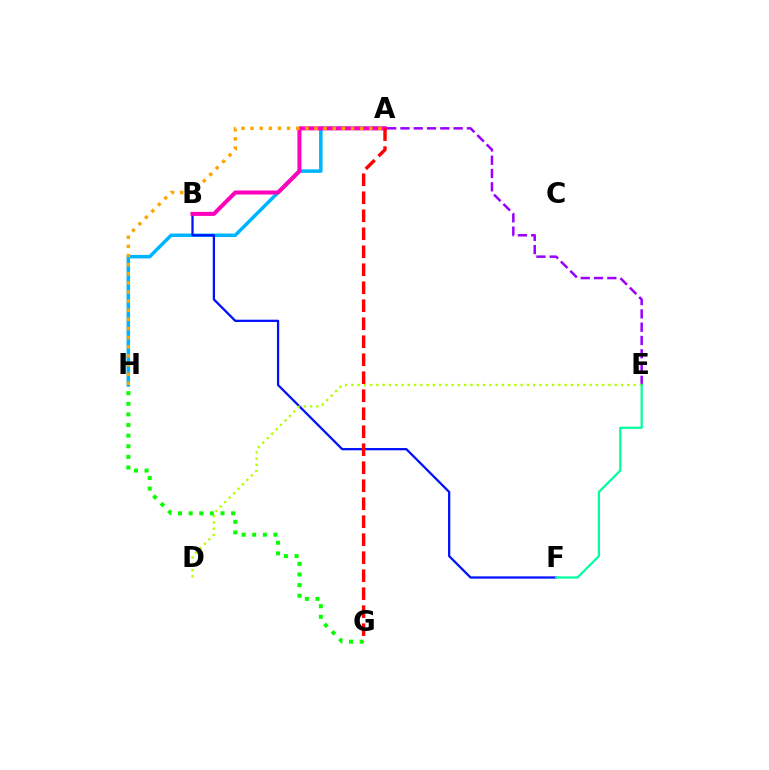{('A', 'H'): [{'color': '#00b5ff', 'line_style': 'solid', 'thickness': 2.53}, {'color': '#ffa500', 'line_style': 'dotted', 'thickness': 2.48}], ('A', 'E'): [{'color': '#9b00ff', 'line_style': 'dashed', 'thickness': 1.81}], ('B', 'F'): [{'color': '#0010ff', 'line_style': 'solid', 'thickness': 1.63}], ('A', 'B'): [{'color': '#ff00bd', 'line_style': 'solid', 'thickness': 2.9}], ('D', 'E'): [{'color': '#b3ff00', 'line_style': 'dotted', 'thickness': 1.7}], ('G', 'H'): [{'color': '#08ff00', 'line_style': 'dotted', 'thickness': 2.89}], ('E', 'F'): [{'color': '#00ff9d', 'line_style': 'solid', 'thickness': 1.6}], ('A', 'G'): [{'color': '#ff0000', 'line_style': 'dashed', 'thickness': 2.44}]}